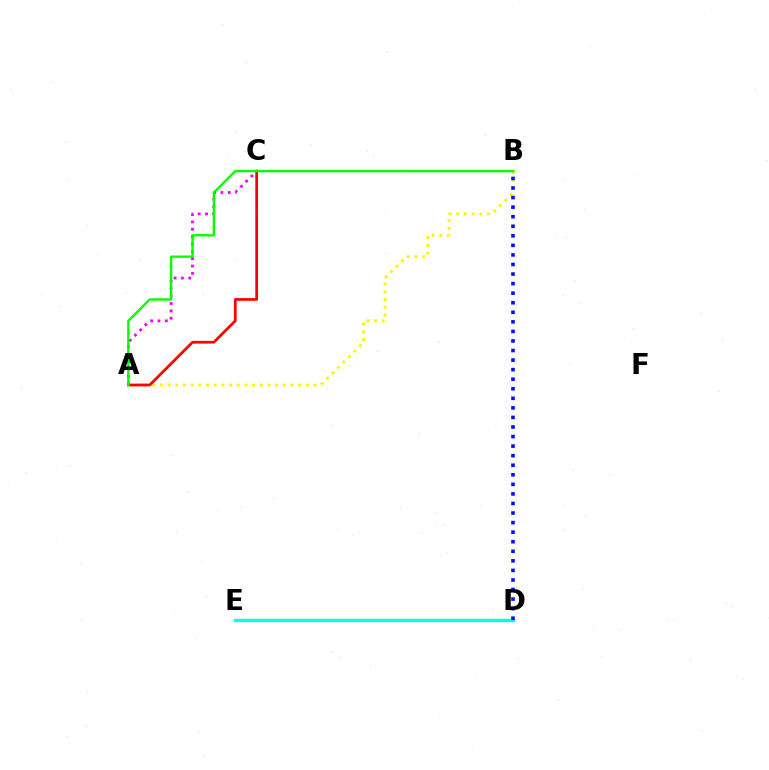{('A', 'B'): [{'color': '#fcf500', 'line_style': 'dotted', 'thickness': 2.09}, {'color': '#08ff00', 'line_style': 'solid', 'thickness': 1.71}], ('D', 'E'): [{'color': '#00fff6', 'line_style': 'solid', 'thickness': 2.45}], ('A', 'C'): [{'color': '#ee00ff', 'line_style': 'dotted', 'thickness': 2.0}, {'color': '#ff0000', 'line_style': 'solid', 'thickness': 1.96}], ('B', 'D'): [{'color': '#0010ff', 'line_style': 'dotted', 'thickness': 2.6}]}